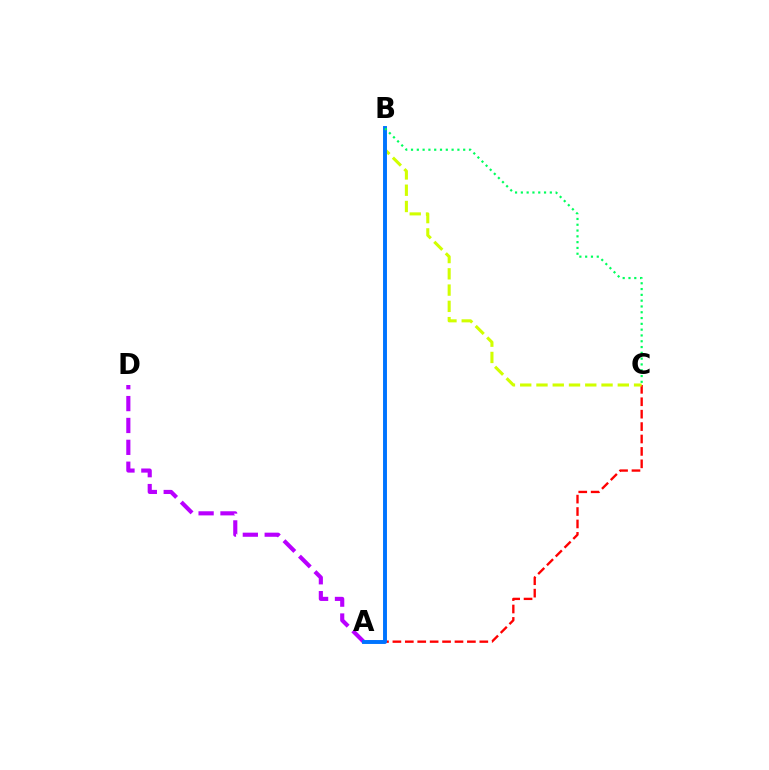{('A', 'C'): [{'color': '#ff0000', 'line_style': 'dashed', 'thickness': 1.69}], ('B', 'C'): [{'color': '#d1ff00', 'line_style': 'dashed', 'thickness': 2.21}, {'color': '#00ff5c', 'line_style': 'dotted', 'thickness': 1.58}], ('A', 'D'): [{'color': '#b900ff', 'line_style': 'dashed', 'thickness': 2.97}], ('A', 'B'): [{'color': '#0074ff', 'line_style': 'solid', 'thickness': 2.82}]}